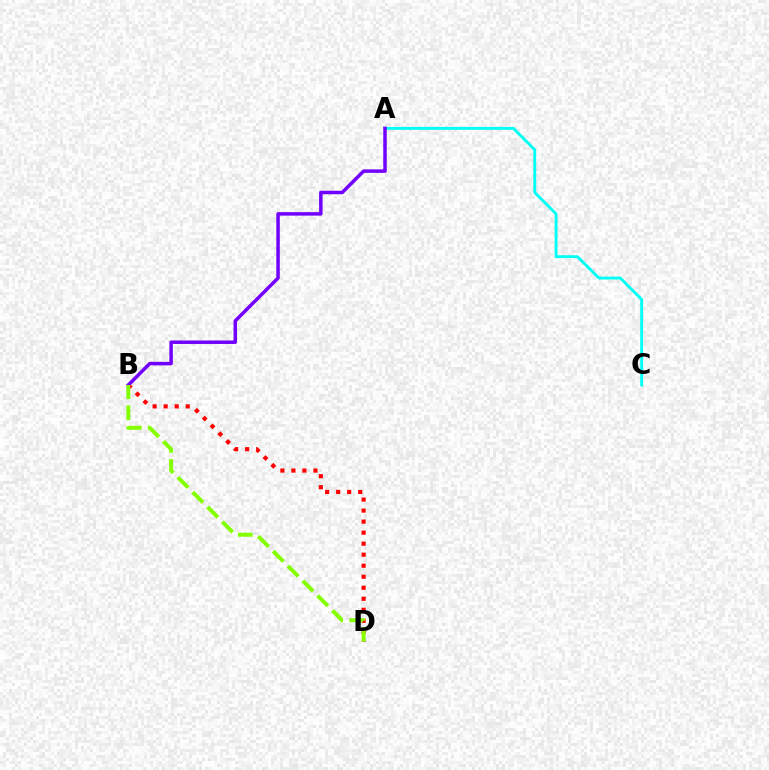{('B', 'D'): [{'color': '#ff0000', 'line_style': 'dotted', 'thickness': 3.0}, {'color': '#84ff00', 'line_style': 'dashed', 'thickness': 2.85}], ('A', 'C'): [{'color': '#00fff6', 'line_style': 'solid', 'thickness': 2.07}], ('A', 'B'): [{'color': '#7200ff', 'line_style': 'solid', 'thickness': 2.51}]}